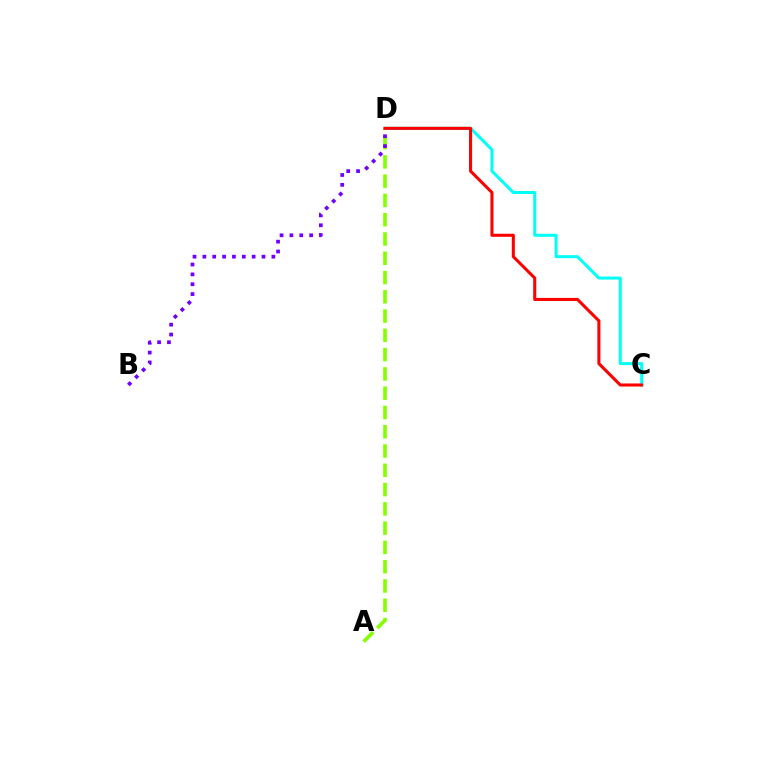{('C', 'D'): [{'color': '#00fff6', 'line_style': 'solid', 'thickness': 2.17}, {'color': '#ff0000', 'line_style': 'solid', 'thickness': 2.2}], ('A', 'D'): [{'color': '#84ff00', 'line_style': 'dashed', 'thickness': 2.62}], ('B', 'D'): [{'color': '#7200ff', 'line_style': 'dotted', 'thickness': 2.68}]}